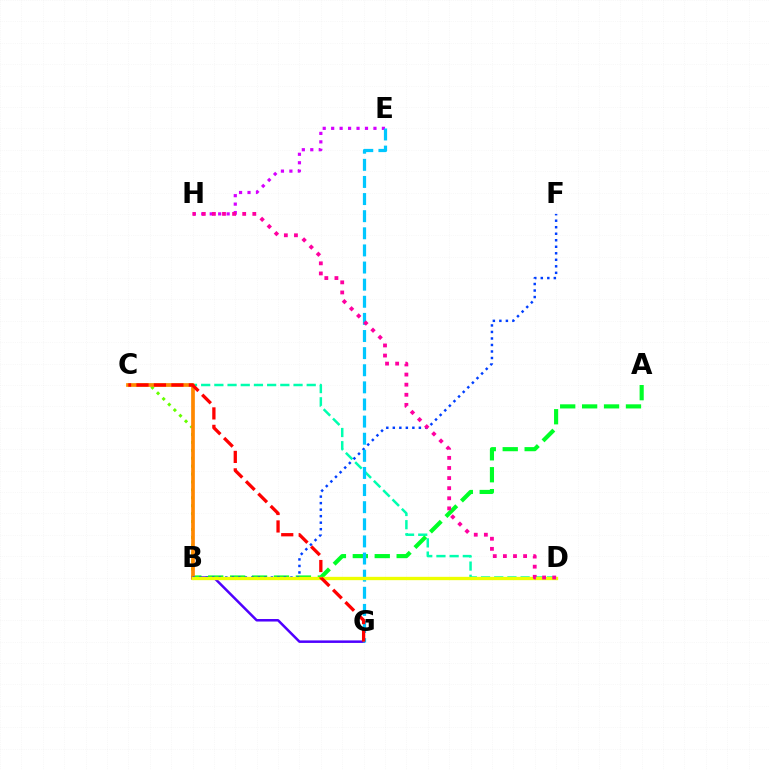{('C', 'D'): [{'color': '#00ffaf', 'line_style': 'dashed', 'thickness': 1.79}], ('B', 'C'): [{'color': '#66ff00', 'line_style': 'dotted', 'thickness': 2.15}, {'color': '#ff8800', 'line_style': 'solid', 'thickness': 2.66}], ('B', 'G'): [{'color': '#4f00ff', 'line_style': 'solid', 'thickness': 1.8}], ('E', 'H'): [{'color': '#d600ff', 'line_style': 'dotted', 'thickness': 2.3}], ('A', 'B'): [{'color': '#00ff27', 'line_style': 'dashed', 'thickness': 2.98}], ('B', 'F'): [{'color': '#003fff', 'line_style': 'dotted', 'thickness': 1.77}], ('E', 'G'): [{'color': '#00c7ff', 'line_style': 'dashed', 'thickness': 2.33}], ('B', 'D'): [{'color': '#eeff00', 'line_style': 'solid', 'thickness': 2.4}], ('C', 'G'): [{'color': '#ff0000', 'line_style': 'dashed', 'thickness': 2.37}], ('D', 'H'): [{'color': '#ff00a0', 'line_style': 'dotted', 'thickness': 2.74}]}